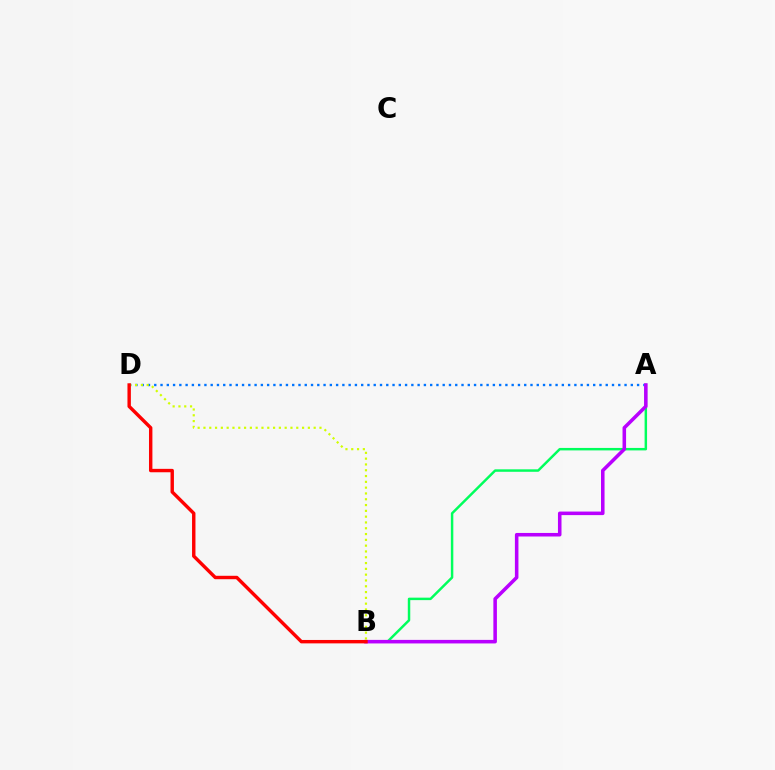{('A', 'B'): [{'color': '#00ff5c', 'line_style': 'solid', 'thickness': 1.78}, {'color': '#b900ff', 'line_style': 'solid', 'thickness': 2.55}], ('A', 'D'): [{'color': '#0074ff', 'line_style': 'dotted', 'thickness': 1.7}], ('B', 'D'): [{'color': '#d1ff00', 'line_style': 'dotted', 'thickness': 1.58}, {'color': '#ff0000', 'line_style': 'solid', 'thickness': 2.46}]}